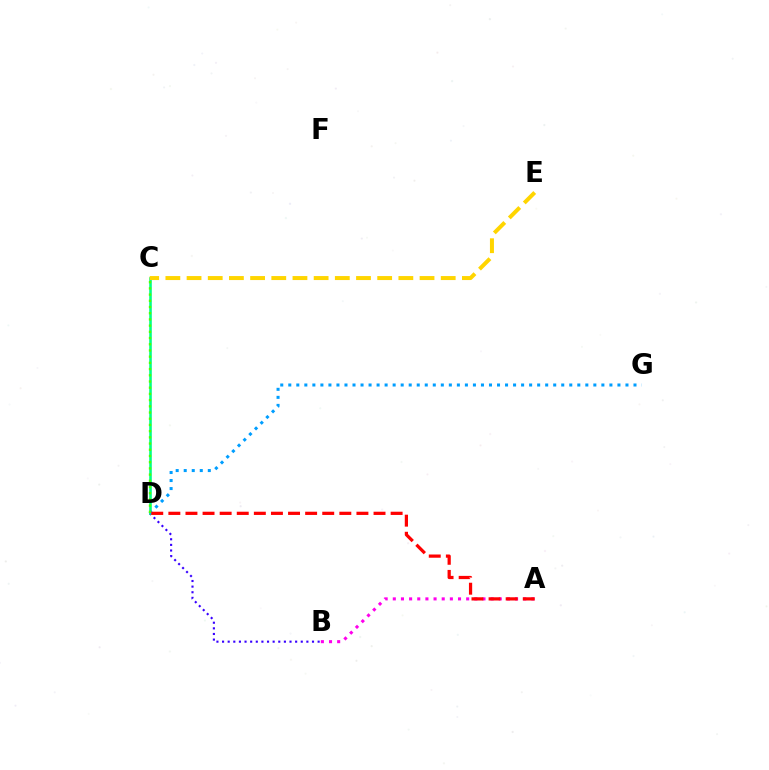{('B', 'D'): [{'color': '#3700ff', 'line_style': 'dotted', 'thickness': 1.53}], ('C', 'D'): [{'color': '#00ff86', 'line_style': 'solid', 'thickness': 1.87}, {'color': '#4fff00', 'line_style': 'dotted', 'thickness': 1.69}], ('A', 'B'): [{'color': '#ff00ed', 'line_style': 'dotted', 'thickness': 2.21}], ('C', 'E'): [{'color': '#ffd500', 'line_style': 'dashed', 'thickness': 2.88}], ('D', 'G'): [{'color': '#009eff', 'line_style': 'dotted', 'thickness': 2.18}], ('A', 'D'): [{'color': '#ff0000', 'line_style': 'dashed', 'thickness': 2.32}]}